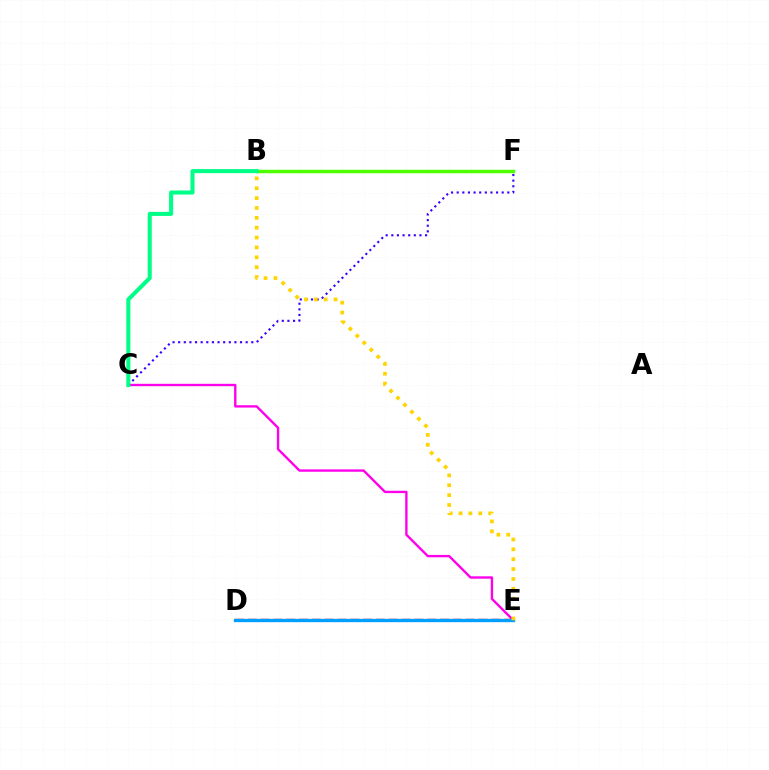{('B', 'F'): [{'color': '#4fff00', 'line_style': 'solid', 'thickness': 2.5}], ('C', 'F'): [{'color': '#3700ff', 'line_style': 'dotted', 'thickness': 1.53}], ('D', 'E'): [{'color': '#ff0000', 'line_style': 'dashed', 'thickness': 1.74}, {'color': '#009eff', 'line_style': 'solid', 'thickness': 2.4}], ('C', 'E'): [{'color': '#ff00ed', 'line_style': 'solid', 'thickness': 1.71}], ('B', 'C'): [{'color': '#00ff86', 'line_style': 'solid', 'thickness': 2.92}], ('B', 'E'): [{'color': '#ffd500', 'line_style': 'dotted', 'thickness': 2.68}]}